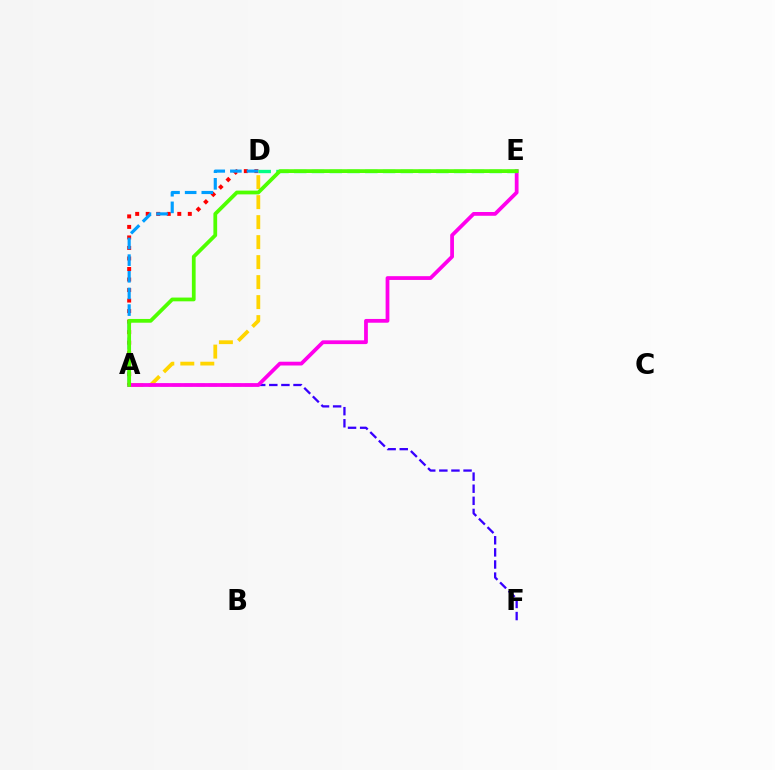{('A', 'F'): [{'color': '#3700ff', 'line_style': 'dashed', 'thickness': 1.64}], ('A', 'D'): [{'color': '#ffd500', 'line_style': 'dashed', 'thickness': 2.72}, {'color': '#ff0000', 'line_style': 'dotted', 'thickness': 2.86}, {'color': '#009eff', 'line_style': 'dashed', 'thickness': 2.26}], ('A', 'E'): [{'color': '#ff00ed', 'line_style': 'solid', 'thickness': 2.71}, {'color': '#4fff00', 'line_style': 'solid', 'thickness': 2.71}], ('D', 'E'): [{'color': '#00ff86', 'line_style': 'dashed', 'thickness': 2.41}]}